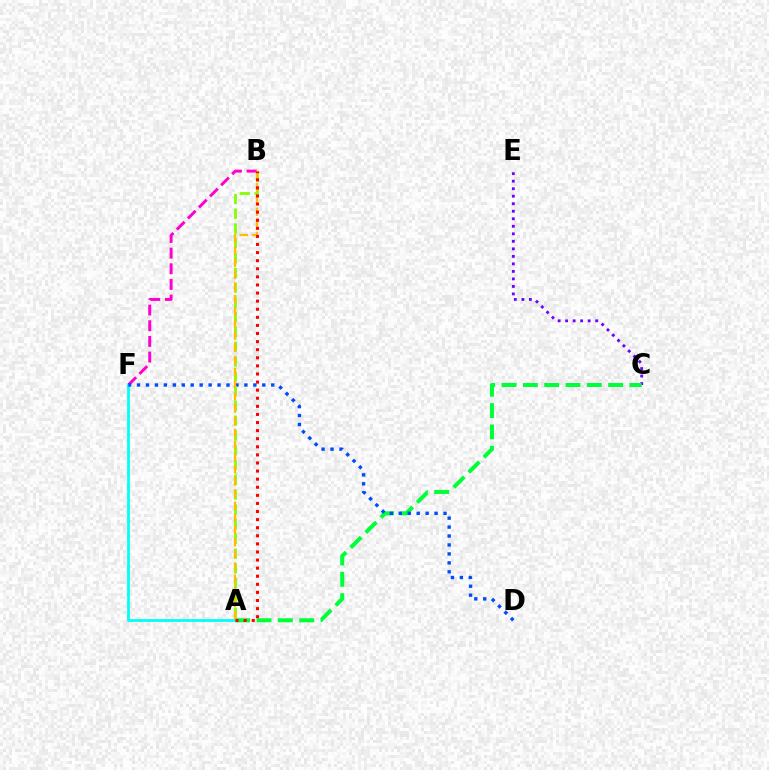{('B', 'F'): [{'color': '#ff00cf', 'line_style': 'dashed', 'thickness': 2.13}], ('C', 'E'): [{'color': '#7200ff', 'line_style': 'dotted', 'thickness': 2.04}], ('A', 'C'): [{'color': '#00ff39', 'line_style': 'dashed', 'thickness': 2.9}], ('A', 'F'): [{'color': '#00fff6', 'line_style': 'solid', 'thickness': 1.98}], ('D', 'F'): [{'color': '#004bff', 'line_style': 'dotted', 'thickness': 2.43}], ('A', 'B'): [{'color': '#84ff00', 'line_style': 'dashed', 'thickness': 2.01}, {'color': '#ffbd00', 'line_style': 'dashed', 'thickness': 1.65}, {'color': '#ff0000', 'line_style': 'dotted', 'thickness': 2.2}]}